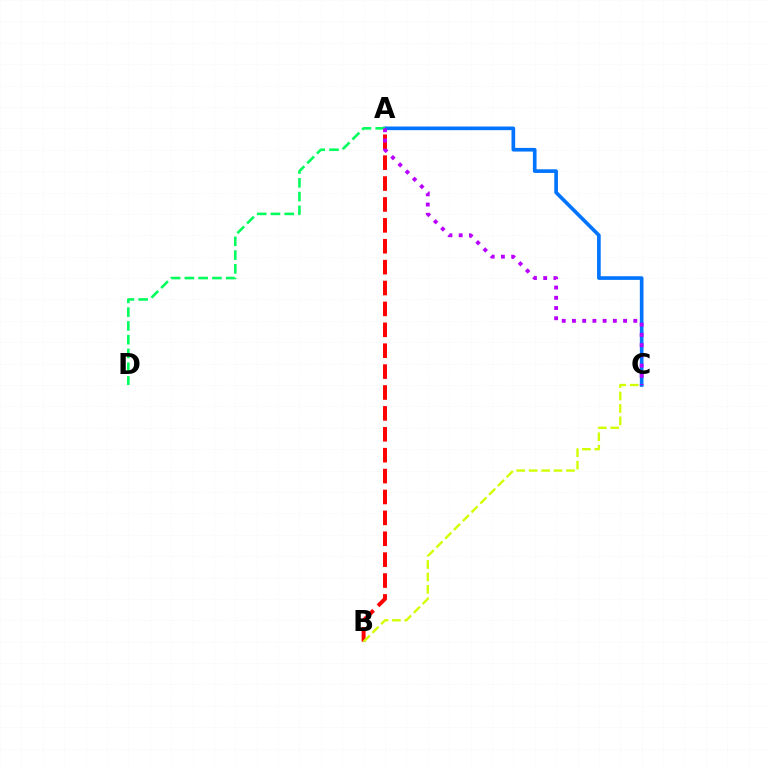{('A', 'B'): [{'color': '#ff0000', 'line_style': 'dashed', 'thickness': 2.84}], ('A', 'C'): [{'color': '#0074ff', 'line_style': 'solid', 'thickness': 2.63}, {'color': '#b900ff', 'line_style': 'dotted', 'thickness': 2.78}], ('A', 'D'): [{'color': '#00ff5c', 'line_style': 'dashed', 'thickness': 1.87}], ('B', 'C'): [{'color': '#d1ff00', 'line_style': 'dashed', 'thickness': 1.69}]}